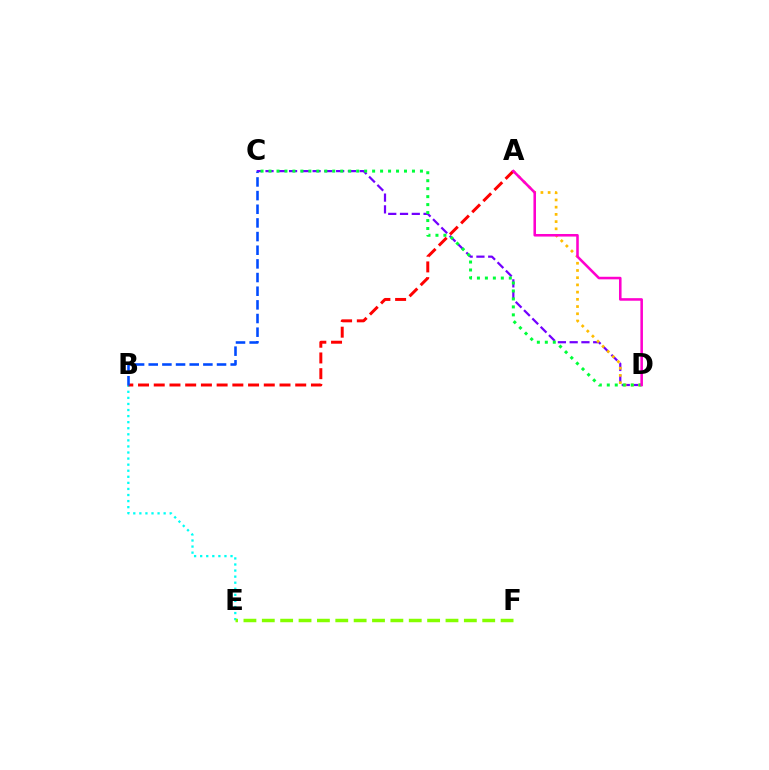{('C', 'D'): [{'color': '#7200ff', 'line_style': 'dashed', 'thickness': 1.6}, {'color': '#00ff39', 'line_style': 'dotted', 'thickness': 2.17}], ('A', 'D'): [{'color': '#ffbd00', 'line_style': 'dotted', 'thickness': 1.96}, {'color': '#ff00cf', 'line_style': 'solid', 'thickness': 1.84}], ('B', 'E'): [{'color': '#00fff6', 'line_style': 'dotted', 'thickness': 1.65}], ('A', 'B'): [{'color': '#ff0000', 'line_style': 'dashed', 'thickness': 2.14}], ('E', 'F'): [{'color': '#84ff00', 'line_style': 'dashed', 'thickness': 2.5}], ('B', 'C'): [{'color': '#004bff', 'line_style': 'dashed', 'thickness': 1.86}]}